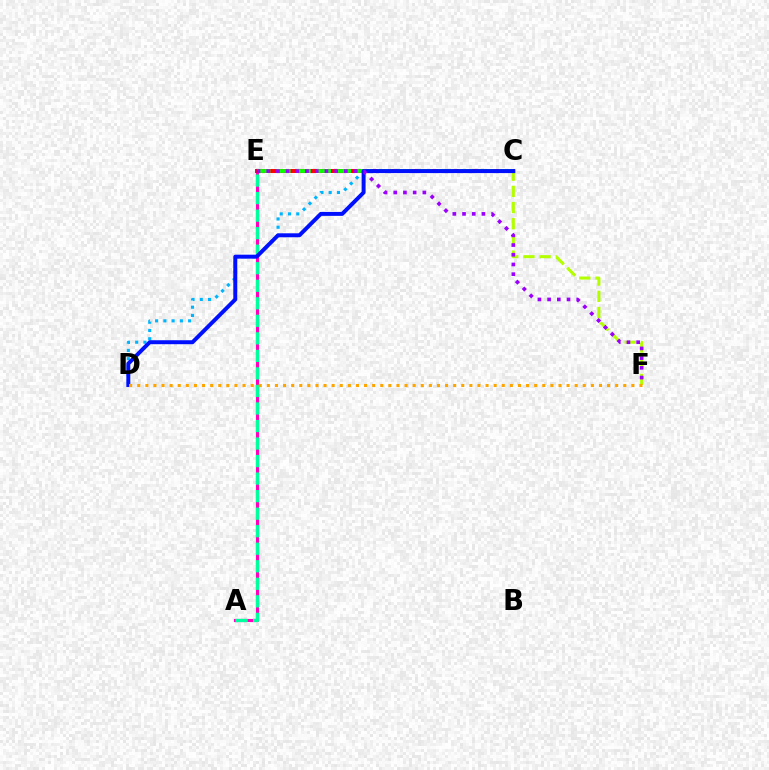{('C', 'F'): [{'color': '#b3ff00', 'line_style': 'dashed', 'thickness': 2.2}], ('A', 'E'): [{'color': '#ff00bd', 'line_style': 'solid', 'thickness': 2.25}, {'color': '#00ff9d', 'line_style': 'dashed', 'thickness': 2.38}], ('C', 'E'): [{'color': '#ff0000', 'line_style': 'solid', 'thickness': 2.84}, {'color': '#08ff00', 'line_style': 'dashed', 'thickness': 2.75}], ('C', 'D'): [{'color': '#00b5ff', 'line_style': 'dotted', 'thickness': 2.24}, {'color': '#0010ff', 'line_style': 'solid', 'thickness': 2.85}], ('E', 'F'): [{'color': '#9b00ff', 'line_style': 'dotted', 'thickness': 2.64}], ('D', 'F'): [{'color': '#ffa500', 'line_style': 'dotted', 'thickness': 2.2}]}